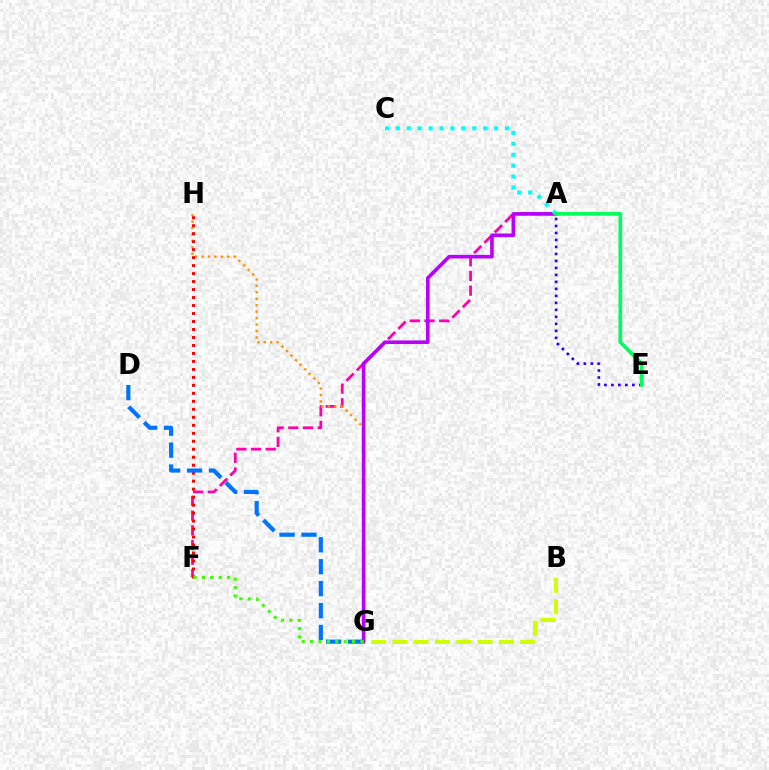{('A', 'F'): [{'color': '#ff00ac', 'line_style': 'dashed', 'thickness': 1.99}], ('G', 'H'): [{'color': '#ff9400', 'line_style': 'dotted', 'thickness': 1.75}], ('B', 'G'): [{'color': '#d1ff00', 'line_style': 'dashed', 'thickness': 2.89}], ('F', 'H'): [{'color': '#ff0000', 'line_style': 'dotted', 'thickness': 2.17}], ('A', 'G'): [{'color': '#b900ff', 'line_style': 'solid', 'thickness': 2.61}], ('A', 'C'): [{'color': '#00fff6', 'line_style': 'dotted', 'thickness': 2.97}], ('D', 'G'): [{'color': '#0074ff', 'line_style': 'dashed', 'thickness': 2.98}], ('F', 'G'): [{'color': '#3dff00', 'line_style': 'dotted', 'thickness': 2.29}], ('A', 'E'): [{'color': '#2500ff', 'line_style': 'dotted', 'thickness': 1.9}, {'color': '#00ff5c', 'line_style': 'solid', 'thickness': 2.64}]}